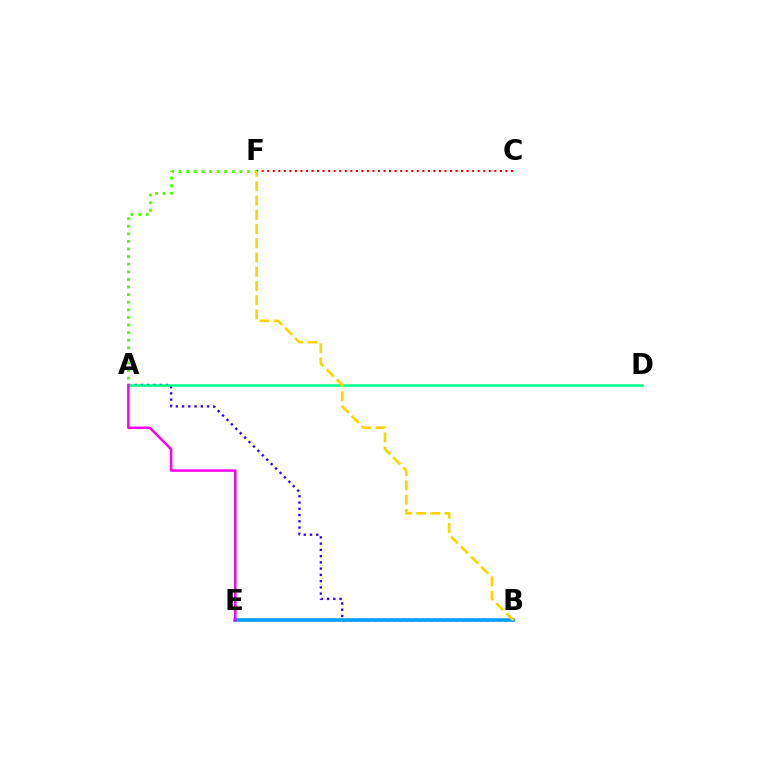{('A', 'B'): [{'color': '#3700ff', 'line_style': 'dotted', 'thickness': 1.7}], ('A', 'D'): [{'color': '#00ff86', 'line_style': 'solid', 'thickness': 1.8}], ('B', 'E'): [{'color': '#009eff', 'line_style': 'solid', 'thickness': 2.62}], ('A', 'F'): [{'color': '#4fff00', 'line_style': 'dotted', 'thickness': 2.06}], ('C', 'F'): [{'color': '#ff0000', 'line_style': 'dotted', 'thickness': 1.51}], ('A', 'E'): [{'color': '#ff00ed', 'line_style': 'solid', 'thickness': 1.8}], ('B', 'F'): [{'color': '#ffd500', 'line_style': 'dashed', 'thickness': 1.93}]}